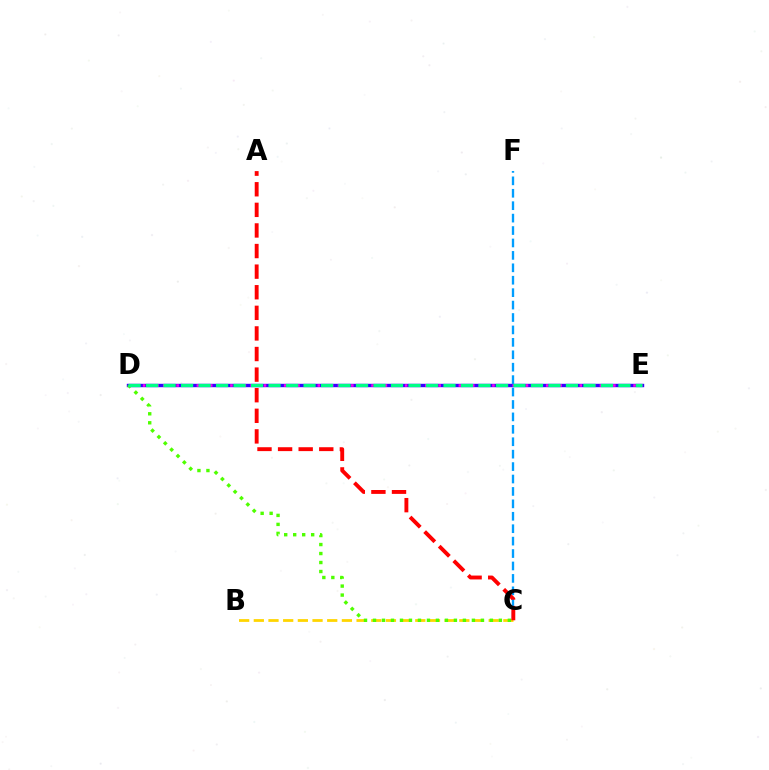{('D', 'E'): [{'color': '#3700ff', 'line_style': 'solid', 'thickness': 2.45}, {'color': '#ff00ed', 'line_style': 'dotted', 'thickness': 1.83}, {'color': '#00ff86', 'line_style': 'dashed', 'thickness': 2.38}], ('C', 'F'): [{'color': '#009eff', 'line_style': 'dashed', 'thickness': 1.69}], ('B', 'C'): [{'color': '#ffd500', 'line_style': 'dashed', 'thickness': 1.99}], ('A', 'C'): [{'color': '#ff0000', 'line_style': 'dashed', 'thickness': 2.8}], ('C', 'D'): [{'color': '#4fff00', 'line_style': 'dotted', 'thickness': 2.44}]}